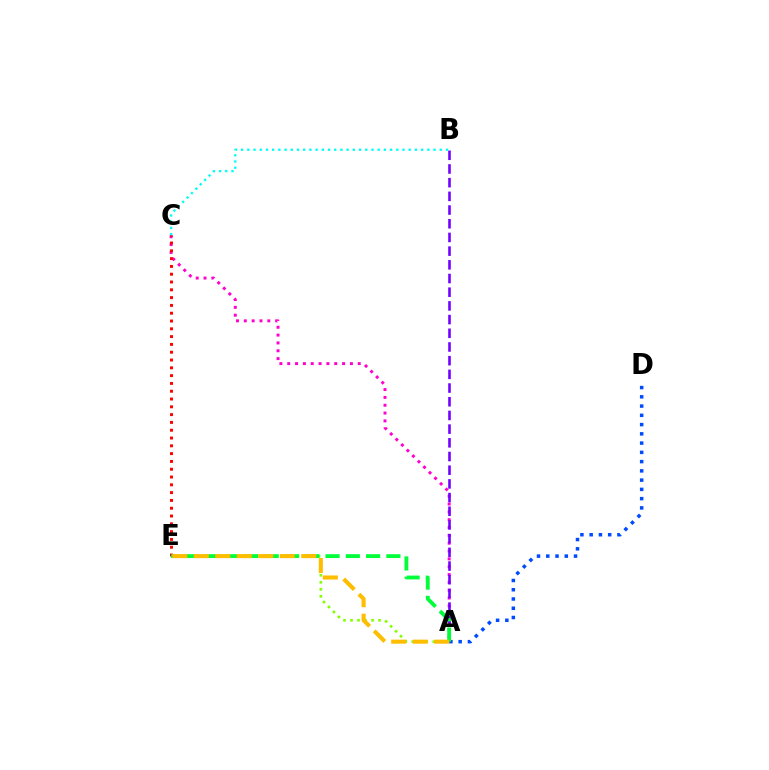{('A', 'C'): [{'color': '#ff00cf', 'line_style': 'dotted', 'thickness': 2.13}], ('A', 'E'): [{'color': '#84ff00', 'line_style': 'dotted', 'thickness': 1.91}, {'color': '#00ff39', 'line_style': 'dashed', 'thickness': 2.76}, {'color': '#ffbd00', 'line_style': 'dashed', 'thickness': 2.92}], ('B', 'C'): [{'color': '#00fff6', 'line_style': 'dotted', 'thickness': 1.69}], ('C', 'E'): [{'color': '#ff0000', 'line_style': 'dotted', 'thickness': 2.12}], ('A', 'B'): [{'color': '#7200ff', 'line_style': 'dashed', 'thickness': 1.86}], ('A', 'D'): [{'color': '#004bff', 'line_style': 'dotted', 'thickness': 2.51}]}